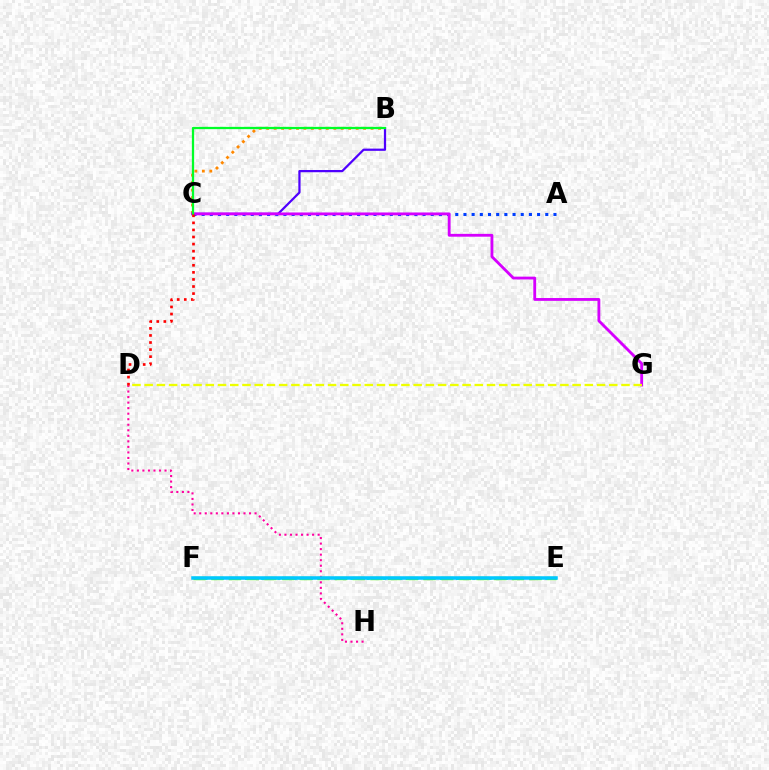{('D', 'H'): [{'color': '#ff00a0', 'line_style': 'dotted', 'thickness': 1.5}], ('B', 'C'): [{'color': '#ff8800', 'line_style': 'dotted', 'thickness': 2.03}, {'color': '#4f00ff', 'line_style': 'solid', 'thickness': 1.61}, {'color': '#00ff27', 'line_style': 'solid', 'thickness': 1.63}], ('A', 'C'): [{'color': '#003fff', 'line_style': 'dotted', 'thickness': 2.22}], ('E', 'F'): [{'color': '#00ffaf', 'line_style': 'dotted', 'thickness': 2.21}, {'color': '#66ff00', 'line_style': 'dashed', 'thickness': 2.4}, {'color': '#00c7ff', 'line_style': 'solid', 'thickness': 2.54}], ('C', 'G'): [{'color': '#d600ff', 'line_style': 'solid', 'thickness': 2.04}], ('D', 'G'): [{'color': '#eeff00', 'line_style': 'dashed', 'thickness': 1.66}], ('C', 'D'): [{'color': '#ff0000', 'line_style': 'dotted', 'thickness': 1.92}]}